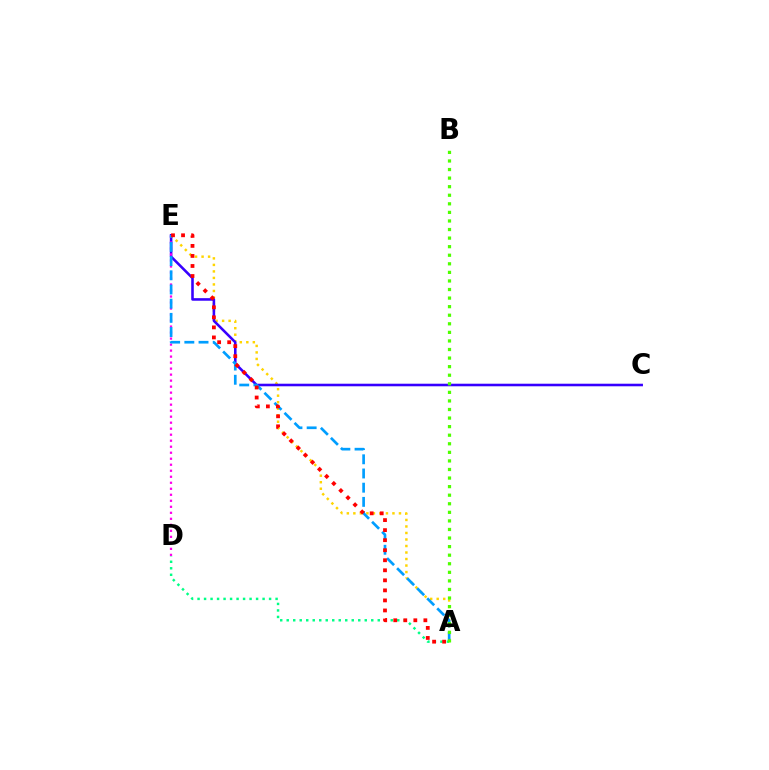{('A', 'D'): [{'color': '#00ff86', 'line_style': 'dotted', 'thickness': 1.77}], ('A', 'E'): [{'color': '#ffd500', 'line_style': 'dotted', 'thickness': 1.77}, {'color': '#009eff', 'line_style': 'dashed', 'thickness': 1.93}, {'color': '#ff0000', 'line_style': 'dotted', 'thickness': 2.73}], ('C', 'E'): [{'color': '#3700ff', 'line_style': 'solid', 'thickness': 1.85}], ('D', 'E'): [{'color': '#ff00ed', 'line_style': 'dotted', 'thickness': 1.63}], ('A', 'B'): [{'color': '#4fff00', 'line_style': 'dotted', 'thickness': 2.33}]}